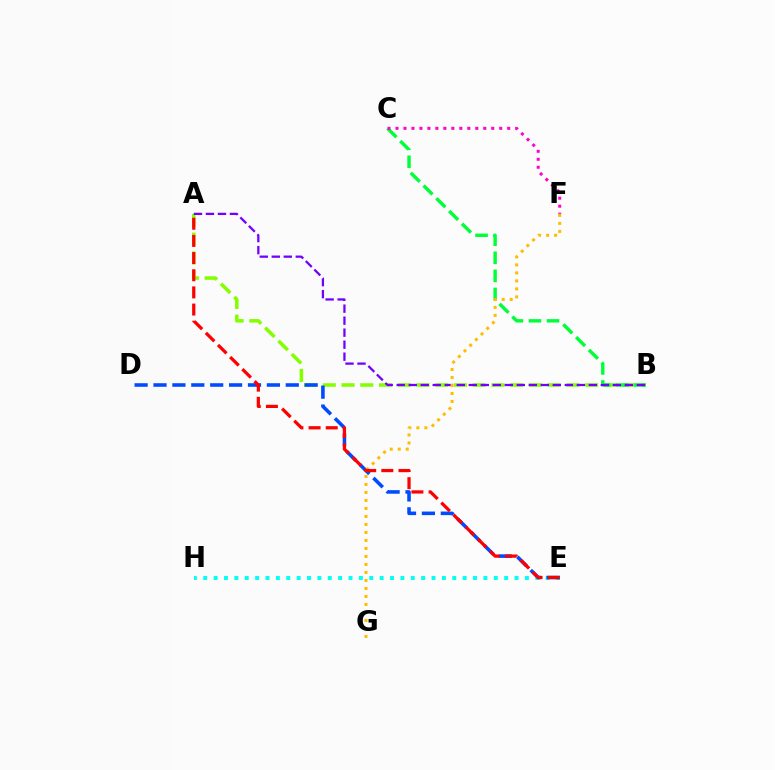{('E', 'H'): [{'color': '#00fff6', 'line_style': 'dotted', 'thickness': 2.82}], ('A', 'B'): [{'color': '#84ff00', 'line_style': 'dashed', 'thickness': 2.55}, {'color': '#7200ff', 'line_style': 'dashed', 'thickness': 1.63}], ('B', 'C'): [{'color': '#00ff39', 'line_style': 'dashed', 'thickness': 2.45}], ('D', 'E'): [{'color': '#004bff', 'line_style': 'dashed', 'thickness': 2.57}], ('C', 'F'): [{'color': '#ff00cf', 'line_style': 'dotted', 'thickness': 2.17}], ('F', 'G'): [{'color': '#ffbd00', 'line_style': 'dotted', 'thickness': 2.17}], ('A', 'E'): [{'color': '#ff0000', 'line_style': 'dashed', 'thickness': 2.33}]}